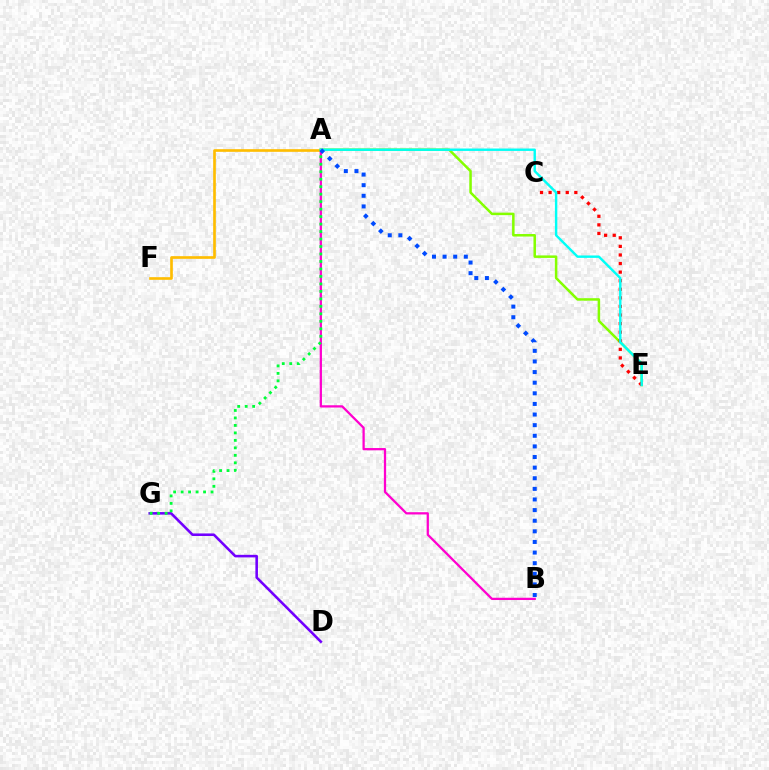{('A', 'B'): [{'color': '#ff00cf', 'line_style': 'solid', 'thickness': 1.63}, {'color': '#004bff', 'line_style': 'dotted', 'thickness': 2.88}], ('D', 'G'): [{'color': '#7200ff', 'line_style': 'solid', 'thickness': 1.85}], ('A', 'F'): [{'color': '#ffbd00', 'line_style': 'solid', 'thickness': 1.91}], ('A', 'G'): [{'color': '#00ff39', 'line_style': 'dotted', 'thickness': 2.03}], ('A', 'E'): [{'color': '#84ff00', 'line_style': 'solid', 'thickness': 1.81}, {'color': '#00fff6', 'line_style': 'solid', 'thickness': 1.73}], ('C', 'E'): [{'color': '#ff0000', 'line_style': 'dotted', 'thickness': 2.33}]}